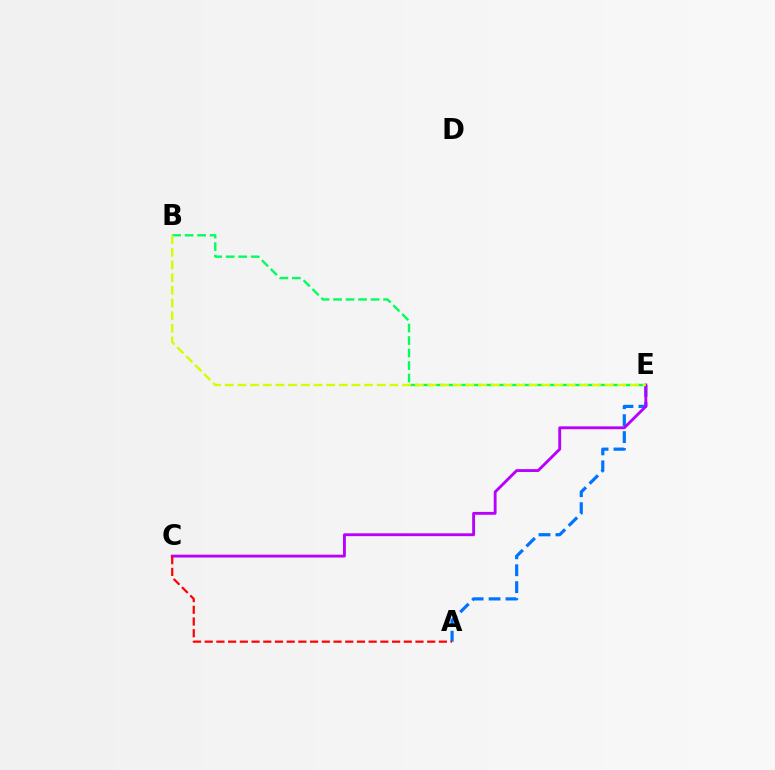{('A', 'E'): [{'color': '#0074ff', 'line_style': 'dashed', 'thickness': 2.3}], ('C', 'E'): [{'color': '#b900ff', 'line_style': 'solid', 'thickness': 2.06}], ('A', 'C'): [{'color': '#ff0000', 'line_style': 'dashed', 'thickness': 1.59}], ('B', 'E'): [{'color': '#00ff5c', 'line_style': 'dashed', 'thickness': 1.7}, {'color': '#d1ff00', 'line_style': 'dashed', 'thickness': 1.72}]}